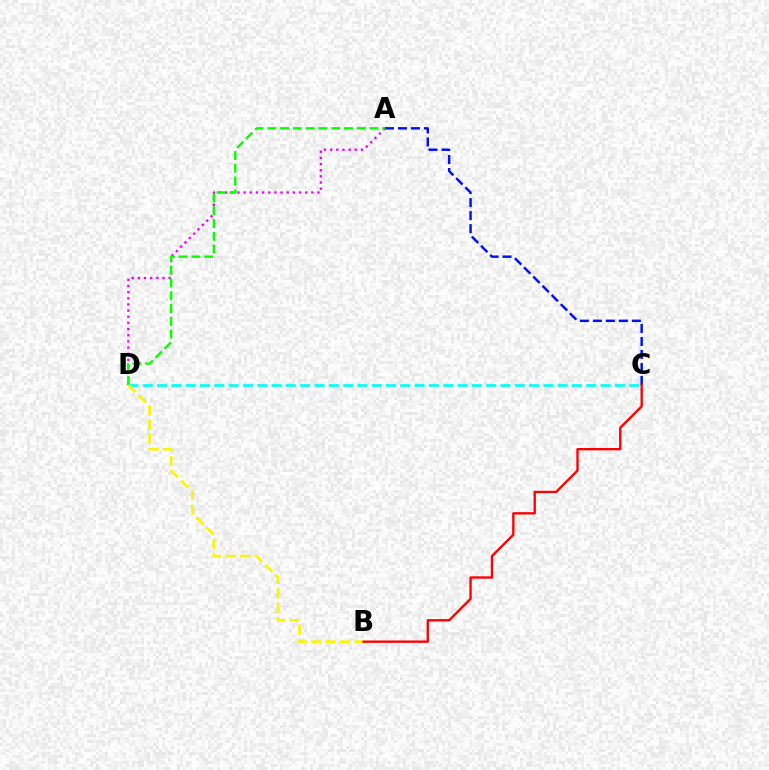{('A', 'C'): [{'color': '#0010ff', 'line_style': 'dashed', 'thickness': 1.76}], ('C', 'D'): [{'color': '#00fff6', 'line_style': 'dashed', 'thickness': 1.94}], ('A', 'D'): [{'color': '#ee00ff', 'line_style': 'dotted', 'thickness': 1.67}, {'color': '#08ff00', 'line_style': 'dashed', 'thickness': 1.74}], ('B', 'D'): [{'color': '#fcf500', 'line_style': 'dashed', 'thickness': 1.96}], ('B', 'C'): [{'color': '#ff0000', 'line_style': 'solid', 'thickness': 1.69}]}